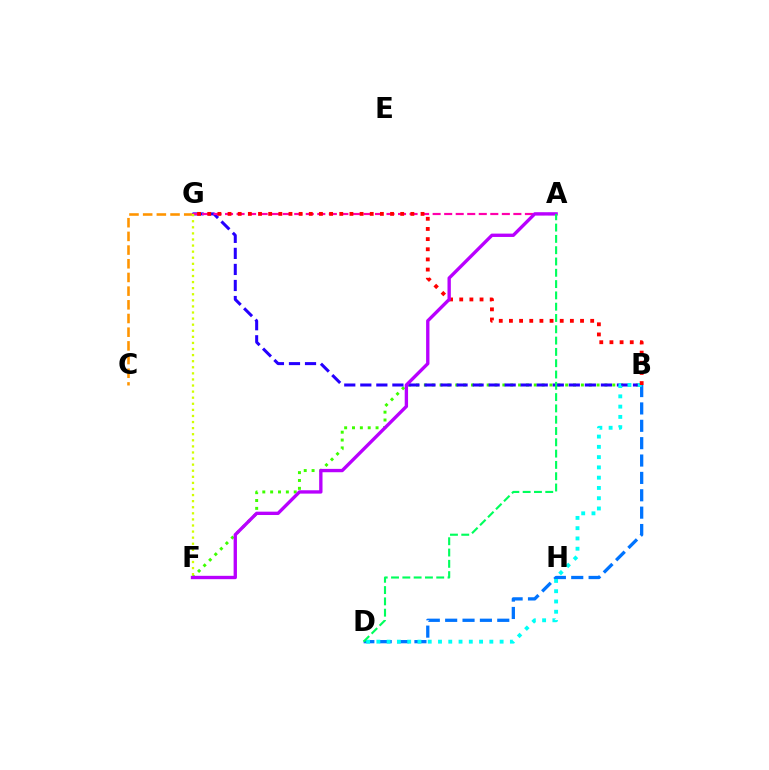{('B', 'F'): [{'color': '#3dff00', 'line_style': 'dotted', 'thickness': 2.13}], ('C', 'G'): [{'color': '#ff9400', 'line_style': 'dashed', 'thickness': 1.86}], ('B', 'G'): [{'color': '#2500ff', 'line_style': 'dashed', 'thickness': 2.18}, {'color': '#ff0000', 'line_style': 'dotted', 'thickness': 2.76}], ('A', 'G'): [{'color': '#ff00ac', 'line_style': 'dashed', 'thickness': 1.57}], ('B', 'D'): [{'color': '#0074ff', 'line_style': 'dashed', 'thickness': 2.36}, {'color': '#00fff6', 'line_style': 'dotted', 'thickness': 2.79}], ('A', 'F'): [{'color': '#b900ff', 'line_style': 'solid', 'thickness': 2.41}], ('A', 'D'): [{'color': '#00ff5c', 'line_style': 'dashed', 'thickness': 1.54}], ('F', 'G'): [{'color': '#d1ff00', 'line_style': 'dotted', 'thickness': 1.65}]}